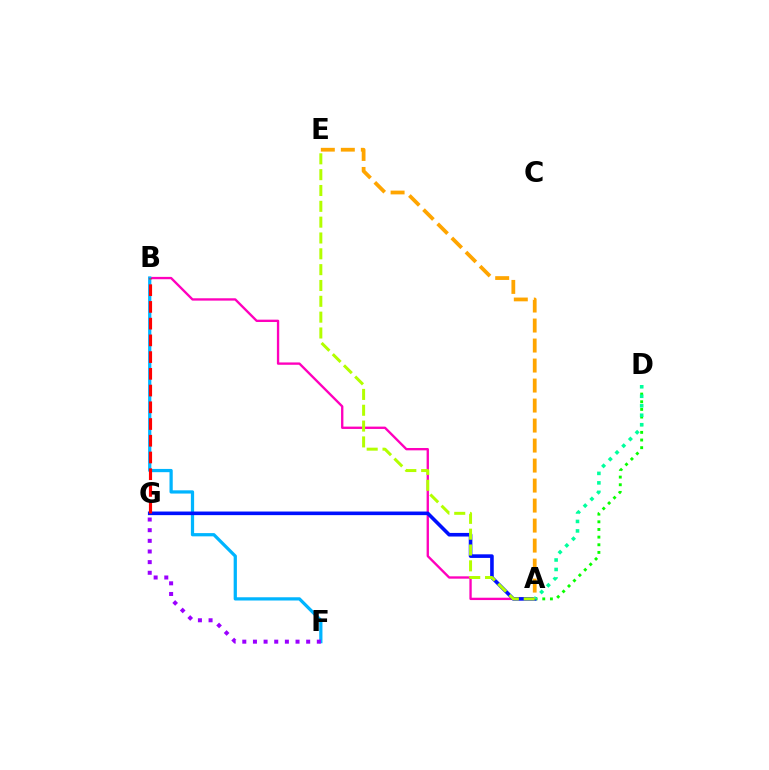{('A', 'D'): [{'color': '#08ff00', 'line_style': 'dotted', 'thickness': 2.08}, {'color': '#00ff9d', 'line_style': 'dotted', 'thickness': 2.58}], ('A', 'B'): [{'color': '#ff00bd', 'line_style': 'solid', 'thickness': 1.69}], ('B', 'F'): [{'color': '#00b5ff', 'line_style': 'solid', 'thickness': 2.33}], ('A', 'G'): [{'color': '#0010ff', 'line_style': 'solid', 'thickness': 2.59}], ('B', 'G'): [{'color': '#ff0000', 'line_style': 'dashed', 'thickness': 2.27}], ('F', 'G'): [{'color': '#9b00ff', 'line_style': 'dotted', 'thickness': 2.89}], ('A', 'E'): [{'color': '#b3ff00', 'line_style': 'dashed', 'thickness': 2.15}, {'color': '#ffa500', 'line_style': 'dashed', 'thickness': 2.72}]}